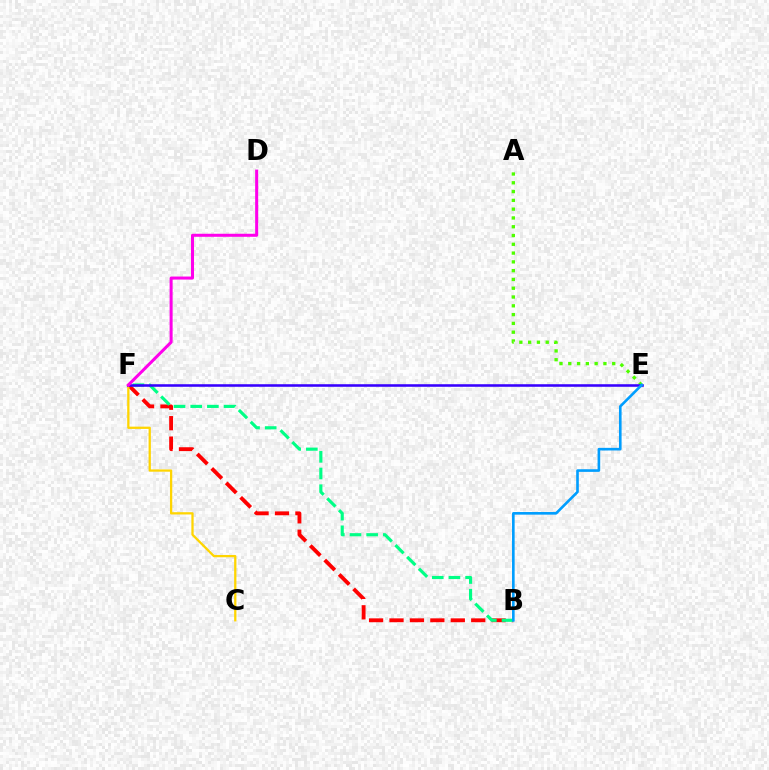{('B', 'F'): [{'color': '#ff0000', 'line_style': 'dashed', 'thickness': 2.78}, {'color': '#00ff86', 'line_style': 'dashed', 'thickness': 2.26}], ('C', 'F'): [{'color': '#ffd500', 'line_style': 'solid', 'thickness': 1.64}], ('A', 'E'): [{'color': '#4fff00', 'line_style': 'dotted', 'thickness': 2.39}], ('E', 'F'): [{'color': '#3700ff', 'line_style': 'solid', 'thickness': 1.84}], ('D', 'F'): [{'color': '#ff00ed', 'line_style': 'solid', 'thickness': 2.18}], ('B', 'E'): [{'color': '#009eff', 'line_style': 'solid', 'thickness': 1.89}]}